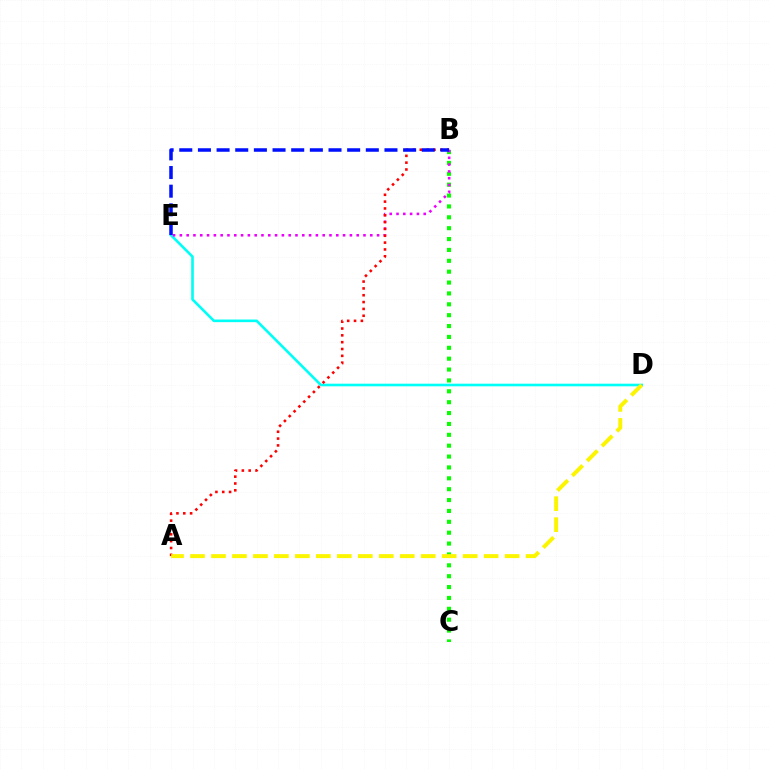{('D', 'E'): [{'color': '#00fff6', 'line_style': 'solid', 'thickness': 1.89}], ('B', 'C'): [{'color': '#08ff00', 'line_style': 'dotted', 'thickness': 2.95}], ('B', 'E'): [{'color': '#ee00ff', 'line_style': 'dotted', 'thickness': 1.85}, {'color': '#0010ff', 'line_style': 'dashed', 'thickness': 2.53}], ('A', 'B'): [{'color': '#ff0000', 'line_style': 'dotted', 'thickness': 1.86}], ('A', 'D'): [{'color': '#fcf500', 'line_style': 'dashed', 'thickness': 2.85}]}